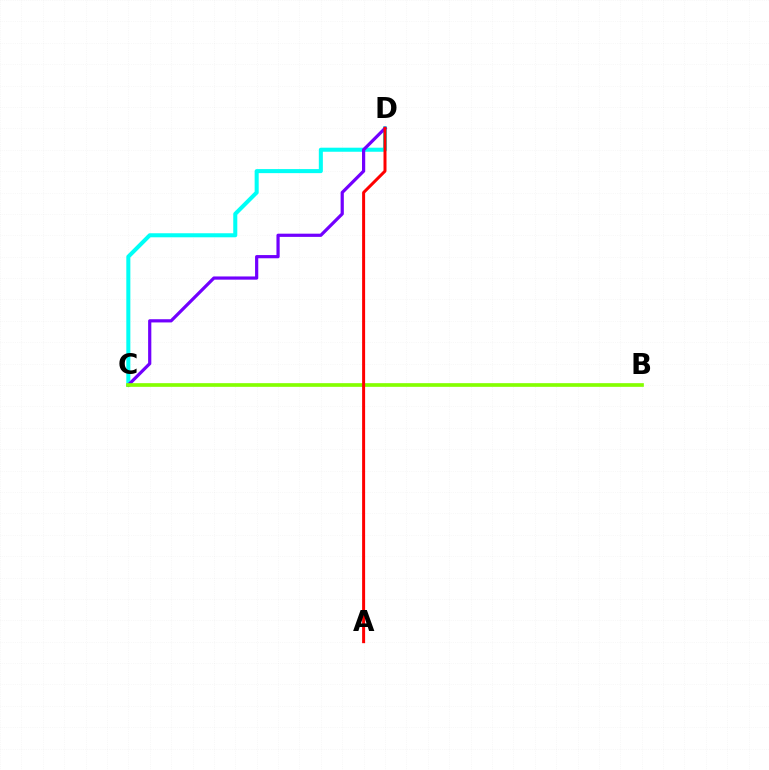{('C', 'D'): [{'color': '#00fff6', 'line_style': 'solid', 'thickness': 2.91}, {'color': '#7200ff', 'line_style': 'solid', 'thickness': 2.31}], ('B', 'C'): [{'color': '#84ff00', 'line_style': 'solid', 'thickness': 2.64}], ('A', 'D'): [{'color': '#ff0000', 'line_style': 'solid', 'thickness': 2.16}]}